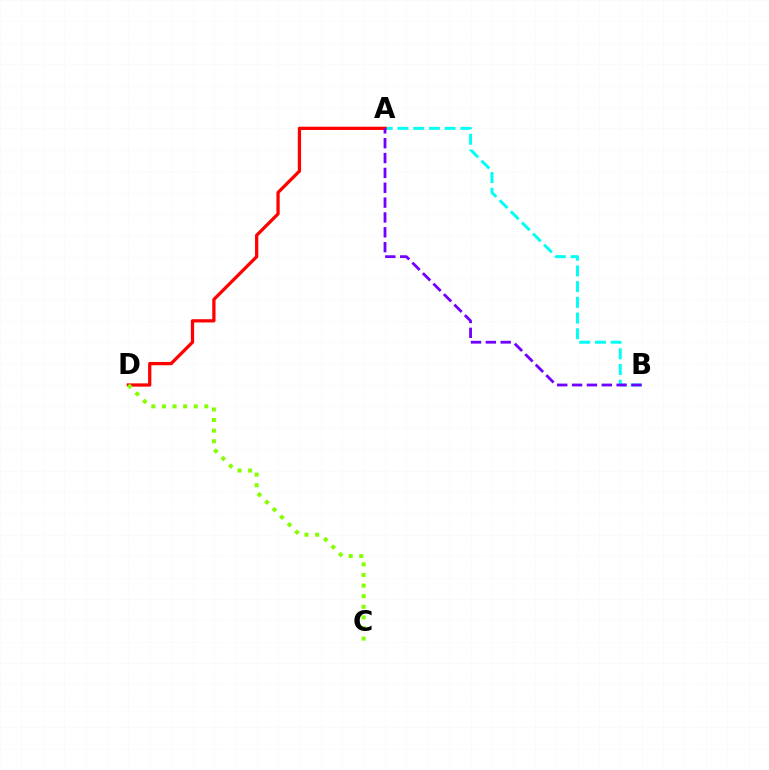{('A', 'B'): [{'color': '#00fff6', 'line_style': 'dashed', 'thickness': 2.13}, {'color': '#7200ff', 'line_style': 'dashed', 'thickness': 2.02}], ('A', 'D'): [{'color': '#ff0000', 'line_style': 'solid', 'thickness': 2.35}], ('C', 'D'): [{'color': '#84ff00', 'line_style': 'dotted', 'thickness': 2.88}]}